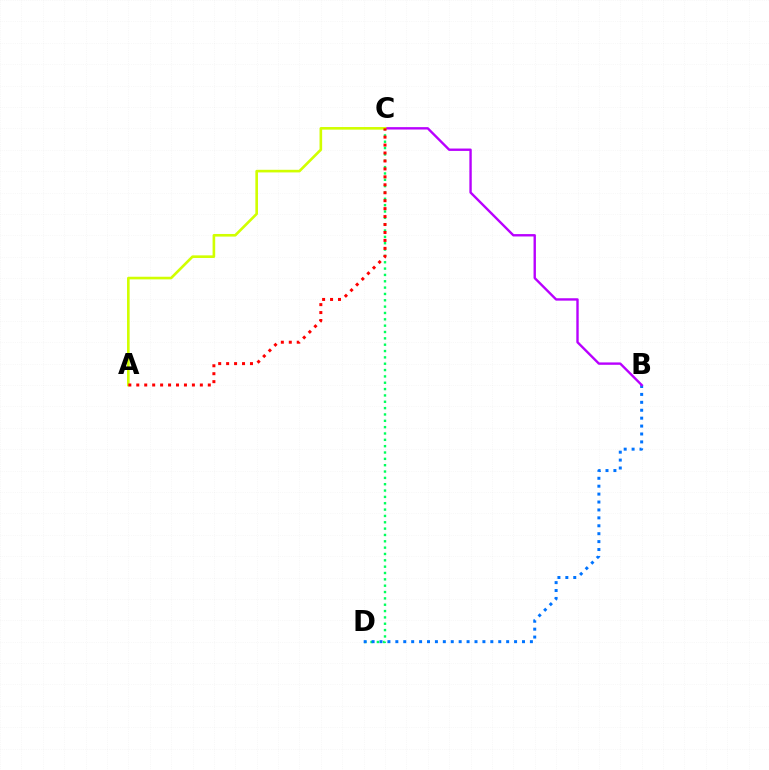{('C', 'D'): [{'color': '#00ff5c', 'line_style': 'dotted', 'thickness': 1.72}], ('B', 'D'): [{'color': '#0074ff', 'line_style': 'dotted', 'thickness': 2.15}], ('B', 'C'): [{'color': '#b900ff', 'line_style': 'solid', 'thickness': 1.72}], ('A', 'C'): [{'color': '#d1ff00', 'line_style': 'solid', 'thickness': 1.89}, {'color': '#ff0000', 'line_style': 'dotted', 'thickness': 2.16}]}